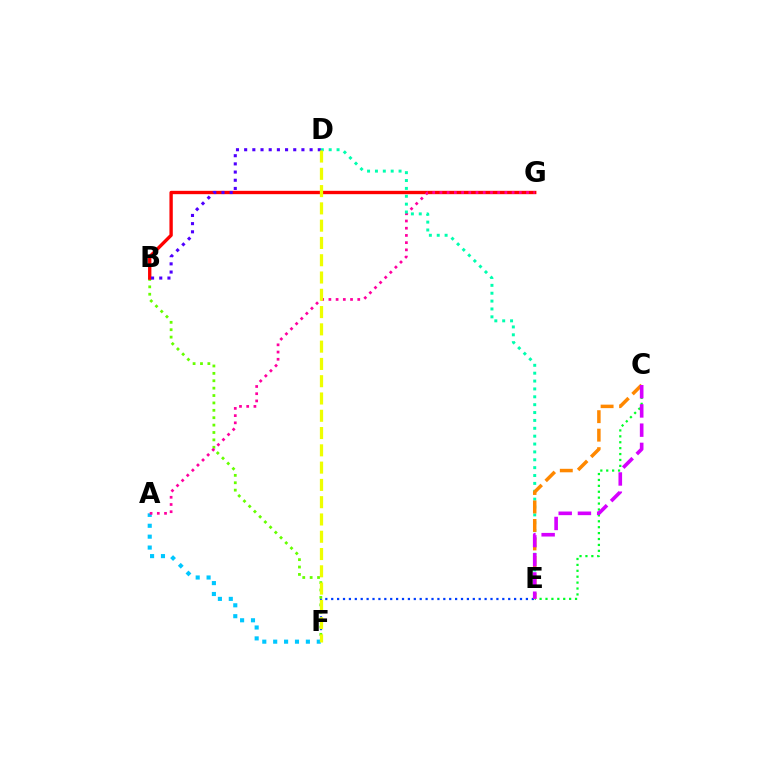{('E', 'F'): [{'color': '#003fff', 'line_style': 'dotted', 'thickness': 1.6}], ('B', 'F'): [{'color': '#66ff00', 'line_style': 'dotted', 'thickness': 2.01}], ('B', 'G'): [{'color': '#ff0000', 'line_style': 'solid', 'thickness': 2.41}], ('A', 'F'): [{'color': '#00c7ff', 'line_style': 'dotted', 'thickness': 2.96}], ('A', 'G'): [{'color': '#ff00a0', 'line_style': 'dotted', 'thickness': 1.96}], ('D', 'E'): [{'color': '#00ffaf', 'line_style': 'dotted', 'thickness': 2.14}], ('C', 'E'): [{'color': '#00ff27', 'line_style': 'dotted', 'thickness': 1.61}, {'color': '#ff8800', 'line_style': 'dashed', 'thickness': 2.51}, {'color': '#d600ff', 'line_style': 'dashed', 'thickness': 2.61}], ('B', 'D'): [{'color': '#4f00ff', 'line_style': 'dotted', 'thickness': 2.22}], ('D', 'F'): [{'color': '#eeff00', 'line_style': 'dashed', 'thickness': 2.35}]}